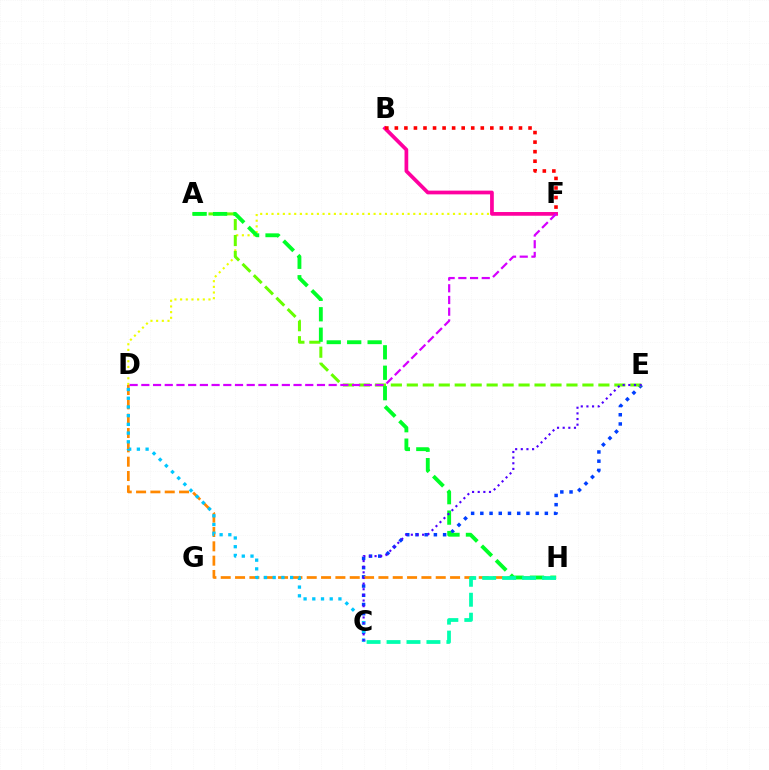{('D', 'F'): [{'color': '#eeff00', 'line_style': 'dotted', 'thickness': 1.54}, {'color': '#d600ff', 'line_style': 'dashed', 'thickness': 1.59}], ('C', 'E'): [{'color': '#003fff', 'line_style': 'dotted', 'thickness': 2.5}, {'color': '#4f00ff', 'line_style': 'dotted', 'thickness': 1.53}], ('D', 'H'): [{'color': '#ff8800', 'line_style': 'dashed', 'thickness': 1.95}], ('B', 'F'): [{'color': '#ff00a0', 'line_style': 'solid', 'thickness': 2.68}, {'color': '#ff0000', 'line_style': 'dotted', 'thickness': 2.59}], ('A', 'E'): [{'color': '#66ff00', 'line_style': 'dashed', 'thickness': 2.17}], ('C', 'D'): [{'color': '#00c7ff', 'line_style': 'dotted', 'thickness': 2.37}], ('A', 'H'): [{'color': '#00ff27', 'line_style': 'dashed', 'thickness': 2.78}], ('C', 'H'): [{'color': '#00ffaf', 'line_style': 'dashed', 'thickness': 2.71}]}